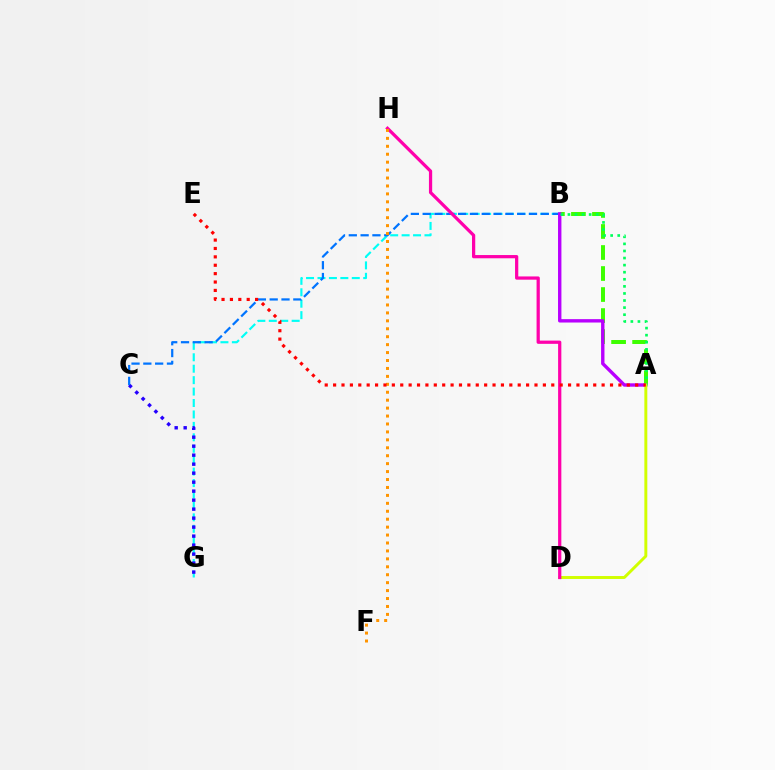{('B', 'G'): [{'color': '#00fff6', 'line_style': 'dashed', 'thickness': 1.55}], ('C', 'G'): [{'color': '#2500ff', 'line_style': 'dotted', 'thickness': 2.44}], ('A', 'B'): [{'color': '#3dff00', 'line_style': 'dashed', 'thickness': 2.86}, {'color': '#b900ff', 'line_style': 'solid', 'thickness': 2.43}, {'color': '#00ff5c', 'line_style': 'dotted', 'thickness': 1.92}], ('B', 'C'): [{'color': '#0074ff', 'line_style': 'dashed', 'thickness': 1.6}], ('A', 'D'): [{'color': '#d1ff00', 'line_style': 'solid', 'thickness': 2.11}], ('D', 'H'): [{'color': '#ff00ac', 'line_style': 'solid', 'thickness': 2.33}], ('F', 'H'): [{'color': '#ff9400', 'line_style': 'dotted', 'thickness': 2.16}], ('A', 'E'): [{'color': '#ff0000', 'line_style': 'dotted', 'thickness': 2.28}]}